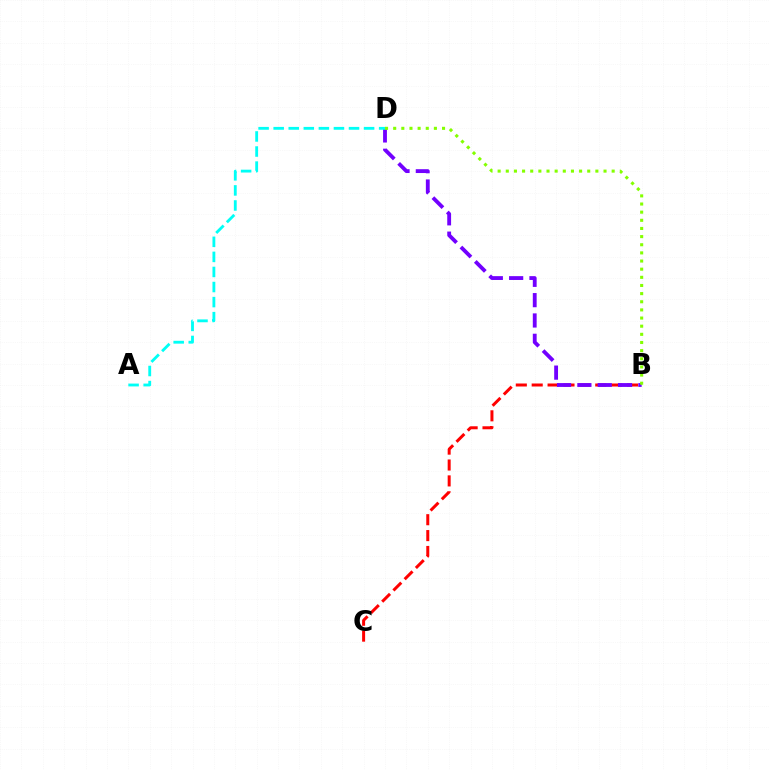{('B', 'C'): [{'color': '#ff0000', 'line_style': 'dashed', 'thickness': 2.16}], ('B', 'D'): [{'color': '#7200ff', 'line_style': 'dashed', 'thickness': 2.76}, {'color': '#84ff00', 'line_style': 'dotted', 'thickness': 2.21}], ('A', 'D'): [{'color': '#00fff6', 'line_style': 'dashed', 'thickness': 2.05}]}